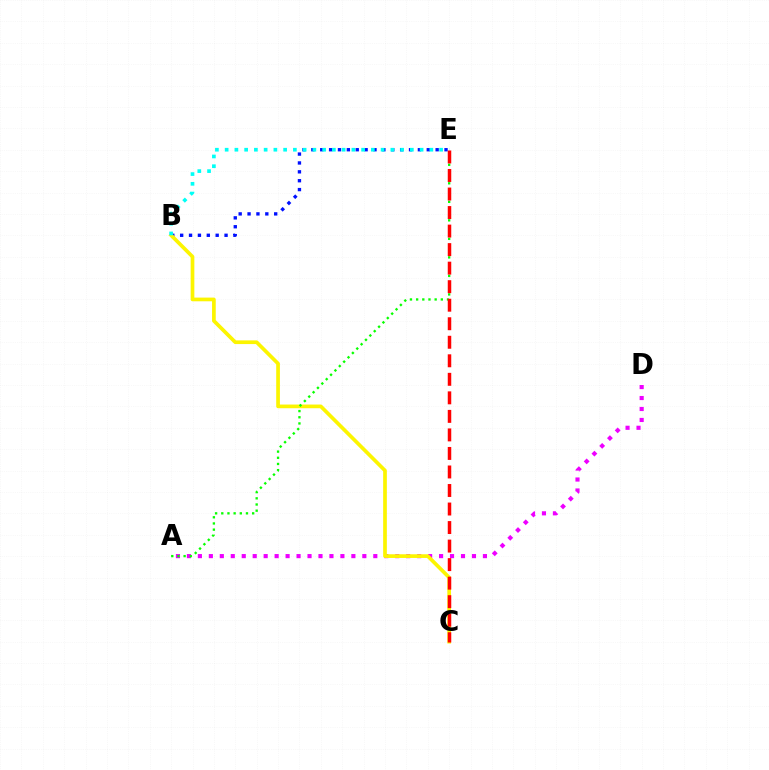{('A', 'D'): [{'color': '#ee00ff', 'line_style': 'dotted', 'thickness': 2.98}], ('B', 'E'): [{'color': '#0010ff', 'line_style': 'dotted', 'thickness': 2.41}, {'color': '#00fff6', 'line_style': 'dotted', 'thickness': 2.65}], ('B', 'C'): [{'color': '#fcf500', 'line_style': 'solid', 'thickness': 2.66}], ('A', 'E'): [{'color': '#08ff00', 'line_style': 'dotted', 'thickness': 1.68}], ('C', 'E'): [{'color': '#ff0000', 'line_style': 'dashed', 'thickness': 2.52}]}